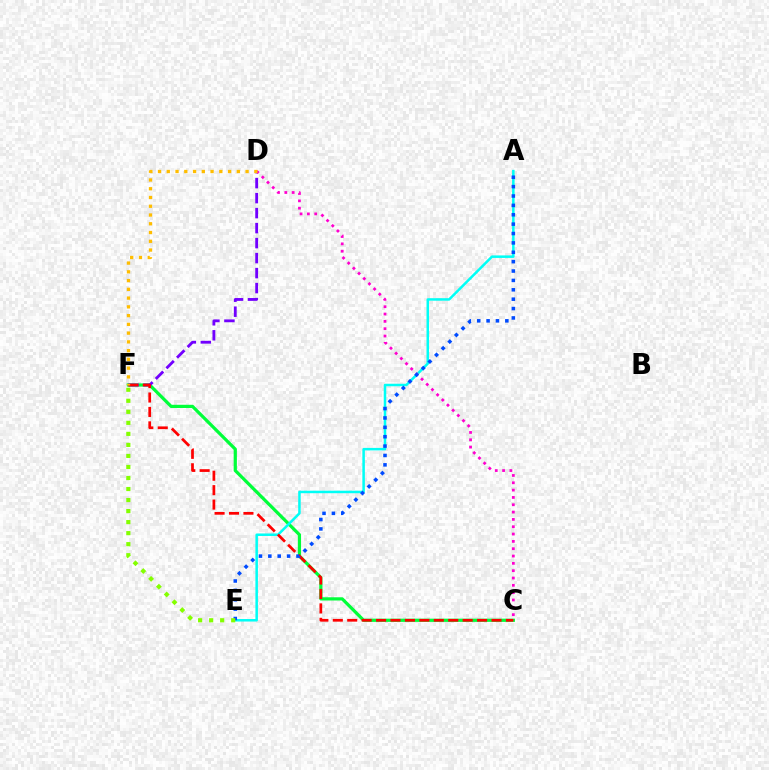{('C', 'F'): [{'color': '#00ff39', 'line_style': 'solid', 'thickness': 2.32}, {'color': '#ff0000', 'line_style': 'dashed', 'thickness': 1.96}], ('D', 'F'): [{'color': '#7200ff', 'line_style': 'dashed', 'thickness': 2.04}, {'color': '#ffbd00', 'line_style': 'dotted', 'thickness': 2.38}], ('A', 'E'): [{'color': '#00fff6', 'line_style': 'solid', 'thickness': 1.81}, {'color': '#004bff', 'line_style': 'dotted', 'thickness': 2.55}], ('C', 'D'): [{'color': '#ff00cf', 'line_style': 'dotted', 'thickness': 1.99}], ('E', 'F'): [{'color': '#84ff00', 'line_style': 'dotted', 'thickness': 3.0}]}